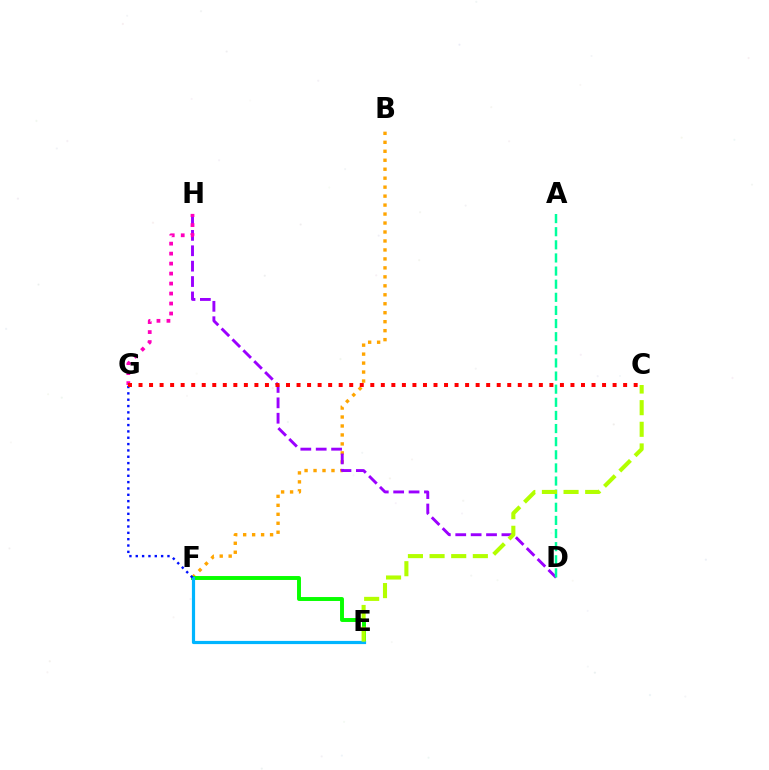{('B', 'F'): [{'color': '#ffa500', 'line_style': 'dotted', 'thickness': 2.44}], ('D', 'H'): [{'color': '#9b00ff', 'line_style': 'dashed', 'thickness': 2.09}], ('E', 'F'): [{'color': '#08ff00', 'line_style': 'solid', 'thickness': 2.83}, {'color': '#00b5ff', 'line_style': 'solid', 'thickness': 2.29}], ('G', 'H'): [{'color': '#ff00bd', 'line_style': 'dotted', 'thickness': 2.71}], ('A', 'D'): [{'color': '#00ff9d', 'line_style': 'dashed', 'thickness': 1.78}], ('F', 'G'): [{'color': '#0010ff', 'line_style': 'dotted', 'thickness': 1.72}], ('C', 'E'): [{'color': '#b3ff00', 'line_style': 'dashed', 'thickness': 2.94}], ('C', 'G'): [{'color': '#ff0000', 'line_style': 'dotted', 'thickness': 2.86}]}